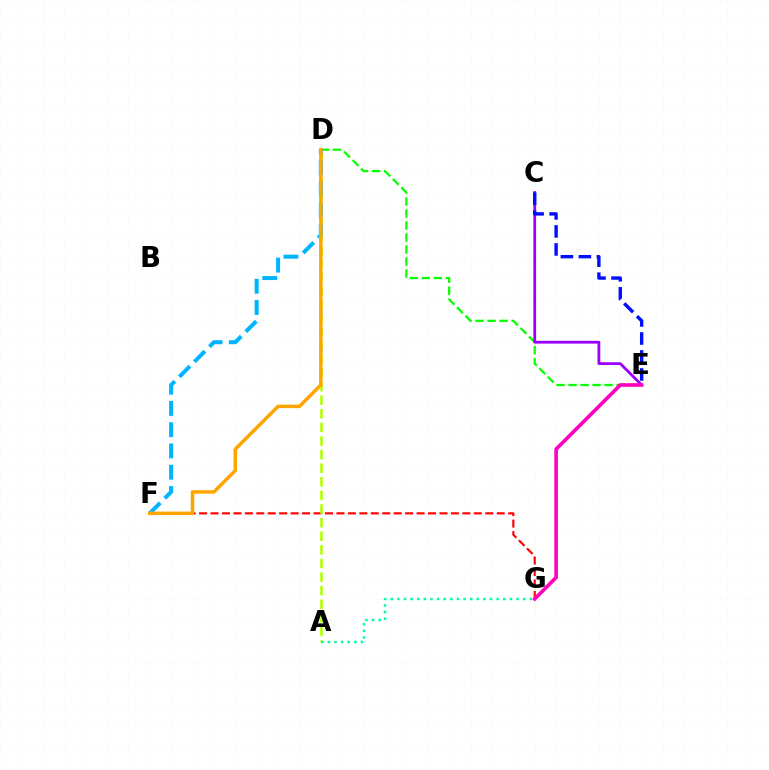{('F', 'G'): [{'color': '#ff0000', 'line_style': 'dashed', 'thickness': 1.56}], ('D', 'E'): [{'color': '#08ff00', 'line_style': 'dashed', 'thickness': 1.63}], ('C', 'E'): [{'color': '#9b00ff', 'line_style': 'solid', 'thickness': 2.0}, {'color': '#0010ff', 'line_style': 'dashed', 'thickness': 2.45}], ('A', 'D'): [{'color': '#b3ff00', 'line_style': 'dashed', 'thickness': 1.85}], ('E', 'G'): [{'color': '#ff00bd', 'line_style': 'solid', 'thickness': 2.61}], ('D', 'F'): [{'color': '#00b5ff', 'line_style': 'dashed', 'thickness': 2.89}, {'color': '#ffa500', 'line_style': 'solid', 'thickness': 2.52}], ('A', 'G'): [{'color': '#00ff9d', 'line_style': 'dotted', 'thickness': 1.8}]}